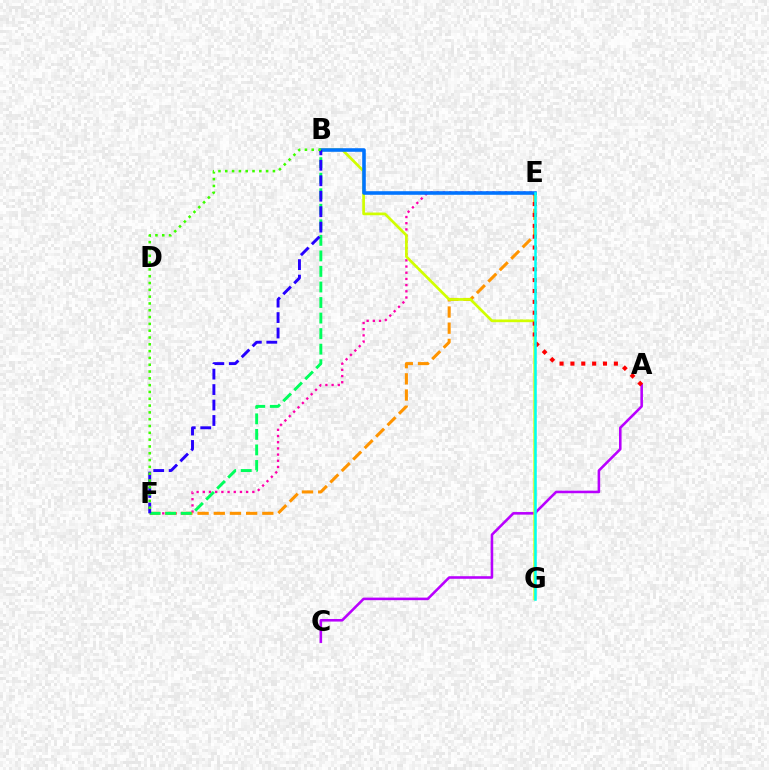{('A', 'C'): [{'color': '#b900ff', 'line_style': 'solid', 'thickness': 1.85}], ('E', 'F'): [{'color': '#ff00ac', 'line_style': 'dotted', 'thickness': 1.68}, {'color': '#ff9400', 'line_style': 'dashed', 'thickness': 2.2}], ('B', 'G'): [{'color': '#d1ff00', 'line_style': 'solid', 'thickness': 1.95}], ('A', 'E'): [{'color': '#ff0000', 'line_style': 'dotted', 'thickness': 2.95}], ('B', 'E'): [{'color': '#0074ff', 'line_style': 'solid', 'thickness': 2.57}], ('E', 'G'): [{'color': '#00fff6', 'line_style': 'solid', 'thickness': 1.83}], ('B', 'F'): [{'color': '#00ff5c', 'line_style': 'dashed', 'thickness': 2.11}, {'color': '#2500ff', 'line_style': 'dashed', 'thickness': 2.1}, {'color': '#3dff00', 'line_style': 'dotted', 'thickness': 1.85}]}